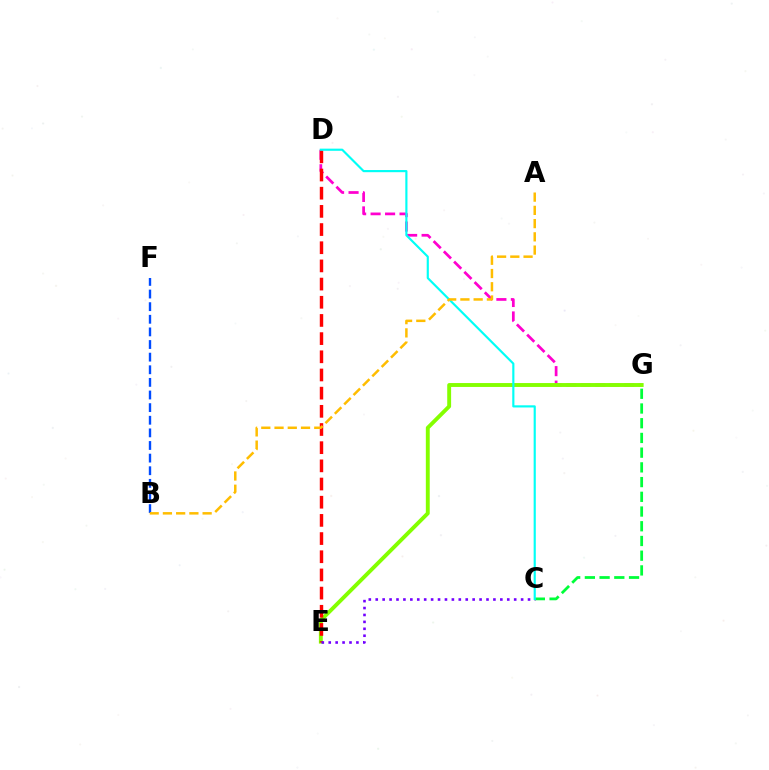{('D', 'G'): [{'color': '#ff00cf', 'line_style': 'dashed', 'thickness': 1.97}], ('B', 'F'): [{'color': '#004bff', 'line_style': 'dashed', 'thickness': 1.71}], ('E', 'G'): [{'color': '#84ff00', 'line_style': 'solid', 'thickness': 2.8}], ('D', 'E'): [{'color': '#ff0000', 'line_style': 'dashed', 'thickness': 2.47}], ('C', 'E'): [{'color': '#7200ff', 'line_style': 'dotted', 'thickness': 1.88}], ('C', 'G'): [{'color': '#00ff39', 'line_style': 'dashed', 'thickness': 2.0}], ('C', 'D'): [{'color': '#00fff6', 'line_style': 'solid', 'thickness': 1.55}], ('A', 'B'): [{'color': '#ffbd00', 'line_style': 'dashed', 'thickness': 1.8}]}